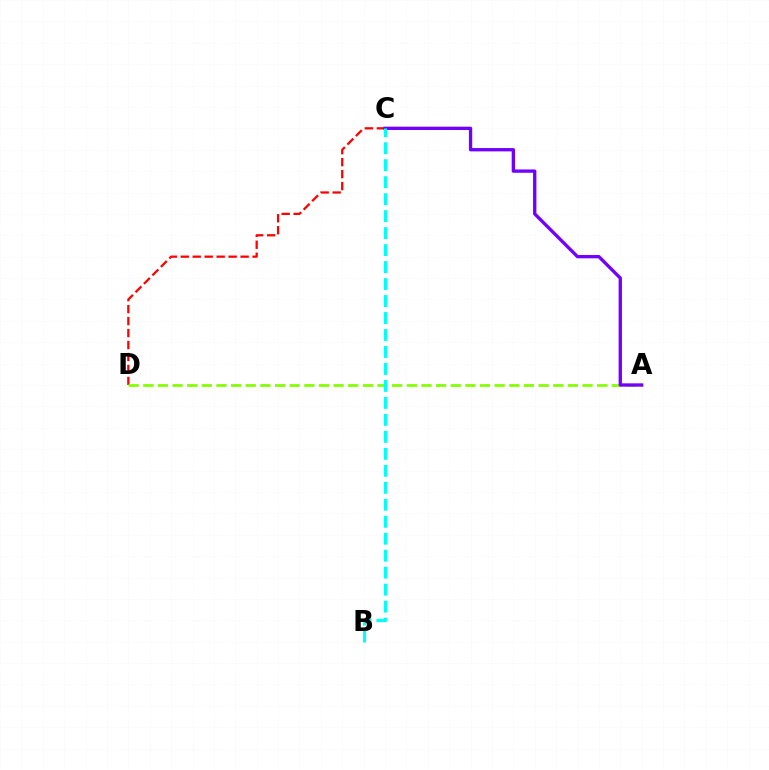{('C', 'D'): [{'color': '#ff0000', 'line_style': 'dashed', 'thickness': 1.63}], ('A', 'D'): [{'color': '#84ff00', 'line_style': 'dashed', 'thickness': 1.99}], ('A', 'C'): [{'color': '#7200ff', 'line_style': 'solid', 'thickness': 2.39}], ('B', 'C'): [{'color': '#00fff6', 'line_style': 'dashed', 'thickness': 2.31}]}